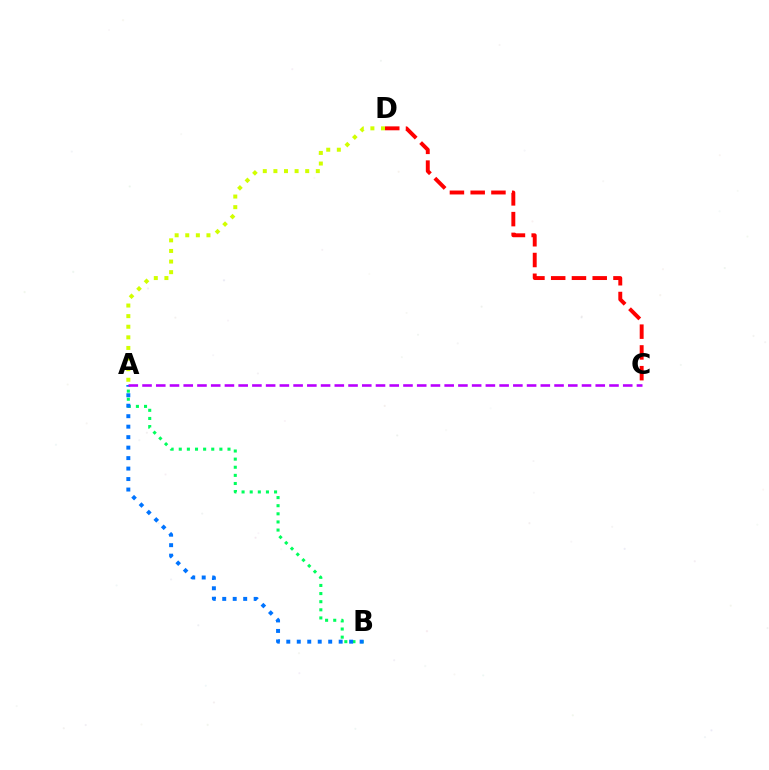{('A', 'B'): [{'color': '#00ff5c', 'line_style': 'dotted', 'thickness': 2.21}, {'color': '#0074ff', 'line_style': 'dotted', 'thickness': 2.85}], ('A', 'D'): [{'color': '#d1ff00', 'line_style': 'dotted', 'thickness': 2.88}], ('C', 'D'): [{'color': '#ff0000', 'line_style': 'dashed', 'thickness': 2.82}], ('A', 'C'): [{'color': '#b900ff', 'line_style': 'dashed', 'thickness': 1.87}]}